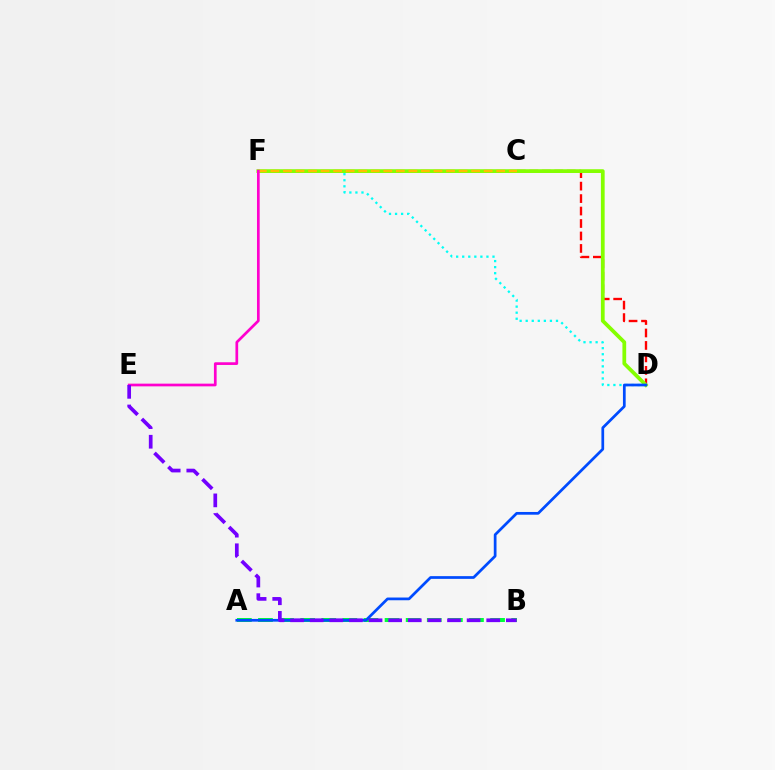{('D', 'F'): [{'color': '#00fff6', 'line_style': 'dotted', 'thickness': 1.65}, {'color': '#84ff00', 'line_style': 'solid', 'thickness': 2.7}], ('A', 'B'): [{'color': '#00ff39', 'line_style': 'dashed', 'thickness': 2.87}], ('C', 'D'): [{'color': '#ff0000', 'line_style': 'dashed', 'thickness': 1.69}], ('A', 'D'): [{'color': '#004bff', 'line_style': 'solid', 'thickness': 1.97}], ('C', 'F'): [{'color': '#ffbd00', 'line_style': 'dashed', 'thickness': 1.7}], ('E', 'F'): [{'color': '#ff00cf', 'line_style': 'solid', 'thickness': 1.95}], ('B', 'E'): [{'color': '#7200ff', 'line_style': 'dashed', 'thickness': 2.66}]}